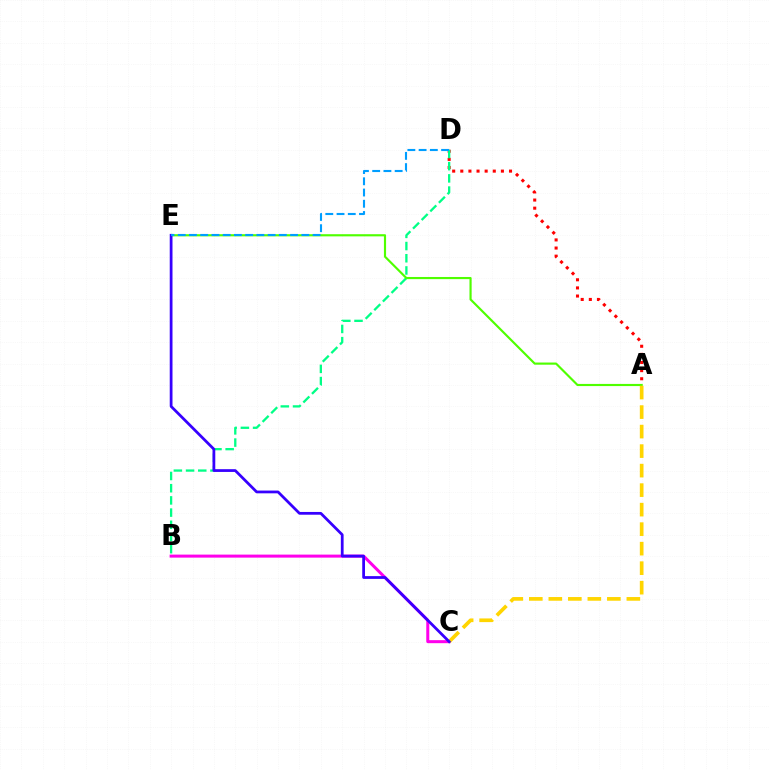{('A', 'D'): [{'color': '#ff0000', 'line_style': 'dotted', 'thickness': 2.21}], ('B', 'C'): [{'color': '#ff00ed', 'line_style': 'solid', 'thickness': 2.17}], ('B', 'D'): [{'color': '#00ff86', 'line_style': 'dashed', 'thickness': 1.66}], ('A', 'E'): [{'color': '#4fff00', 'line_style': 'solid', 'thickness': 1.55}], ('A', 'C'): [{'color': '#ffd500', 'line_style': 'dashed', 'thickness': 2.65}], ('C', 'E'): [{'color': '#3700ff', 'line_style': 'solid', 'thickness': 1.99}], ('D', 'E'): [{'color': '#009eff', 'line_style': 'dashed', 'thickness': 1.53}]}